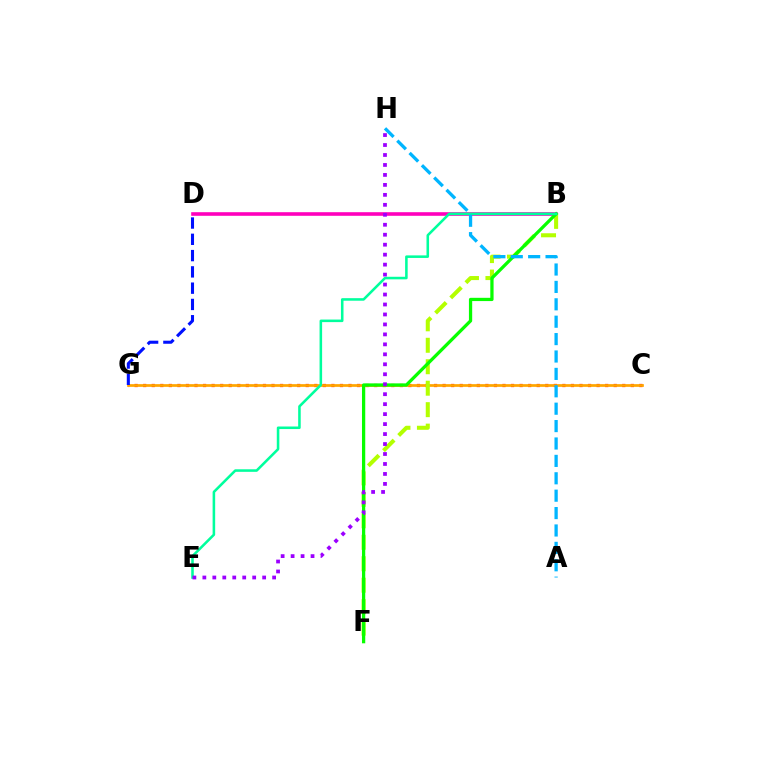{('C', 'G'): [{'color': '#ff0000', 'line_style': 'dotted', 'thickness': 2.32}, {'color': '#ffa500', 'line_style': 'solid', 'thickness': 1.96}], ('B', 'D'): [{'color': '#ff00bd', 'line_style': 'solid', 'thickness': 2.6}], ('B', 'F'): [{'color': '#b3ff00', 'line_style': 'dashed', 'thickness': 2.92}, {'color': '#08ff00', 'line_style': 'solid', 'thickness': 2.35}], ('B', 'E'): [{'color': '#00ff9d', 'line_style': 'solid', 'thickness': 1.84}], ('D', 'G'): [{'color': '#0010ff', 'line_style': 'dashed', 'thickness': 2.21}], ('A', 'H'): [{'color': '#00b5ff', 'line_style': 'dashed', 'thickness': 2.36}], ('E', 'H'): [{'color': '#9b00ff', 'line_style': 'dotted', 'thickness': 2.71}]}